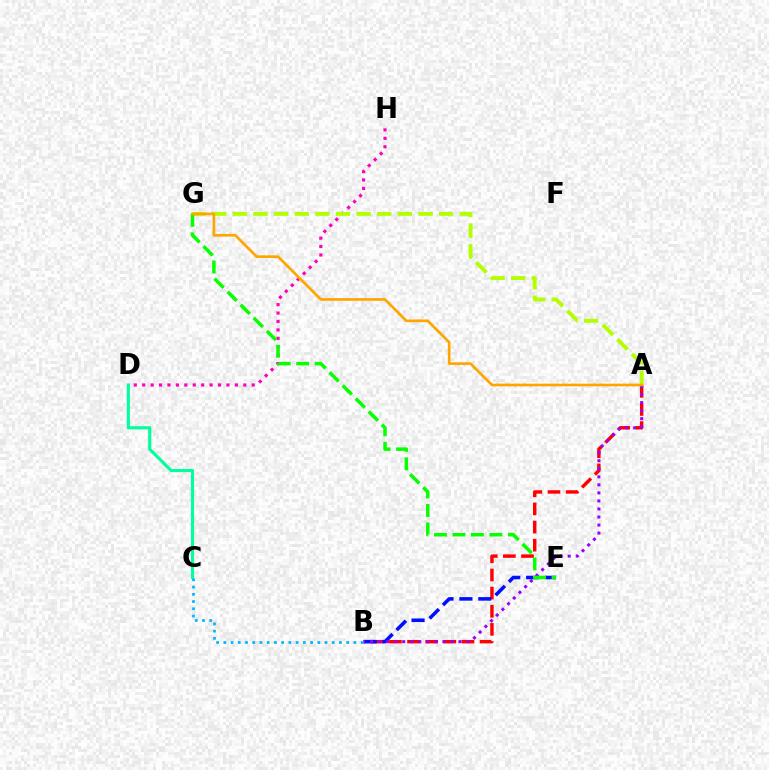{('D', 'H'): [{'color': '#ff00bd', 'line_style': 'dotted', 'thickness': 2.29}], ('A', 'B'): [{'color': '#ff0000', 'line_style': 'dashed', 'thickness': 2.46}, {'color': '#9b00ff', 'line_style': 'dotted', 'thickness': 2.18}], ('A', 'G'): [{'color': '#b3ff00', 'line_style': 'dashed', 'thickness': 2.8}, {'color': '#ffa500', 'line_style': 'solid', 'thickness': 1.92}], ('B', 'E'): [{'color': '#0010ff', 'line_style': 'dashed', 'thickness': 2.57}], ('E', 'G'): [{'color': '#08ff00', 'line_style': 'dashed', 'thickness': 2.51}], ('C', 'D'): [{'color': '#00ff9d', 'line_style': 'solid', 'thickness': 2.24}], ('B', 'C'): [{'color': '#00b5ff', 'line_style': 'dotted', 'thickness': 1.96}]}